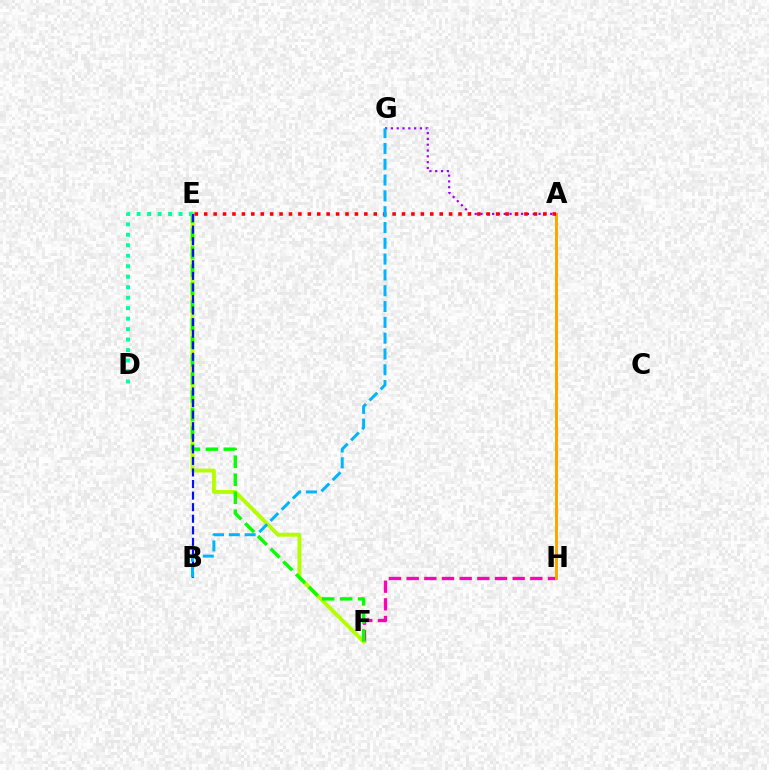{('F', 'H'): [{'color': '#ff00bd', 'line_style': 'dashed', 'thickness': 2.4}], ('E', 'F'): [{'color': '#b3ff00', 'line_style': 'solid', 'thickness': 2.8}, {'color': '#08ff00', 'line_style': 'dashed', 'thickness': 2.44}], ('D', 'E'): [{'color': '#00ff9d', 'line_style': 'dotted', 'thickness': 2.85}], ('A', 'H'): [{'color': '#ffa500', 'line_style': 'solid', 'thickness': 2.14}], ('A', 'G'): [{'color': '#9b00ff', 'line_style': 'dotted', 'thickness': 1.58}], ('A', 'E'): [{'color': '#ff0000', 'line_style': 'dotted', 'thickness': 2.56}], ('B', 'E'): [{'color': '#0010ff', 'line_style': 'dashed', 'thickness': 1.57}], ('B', 'G'): [{'color': '#00b5ff', 'line_style': 'dashed', 'thickness': 2.15}]}